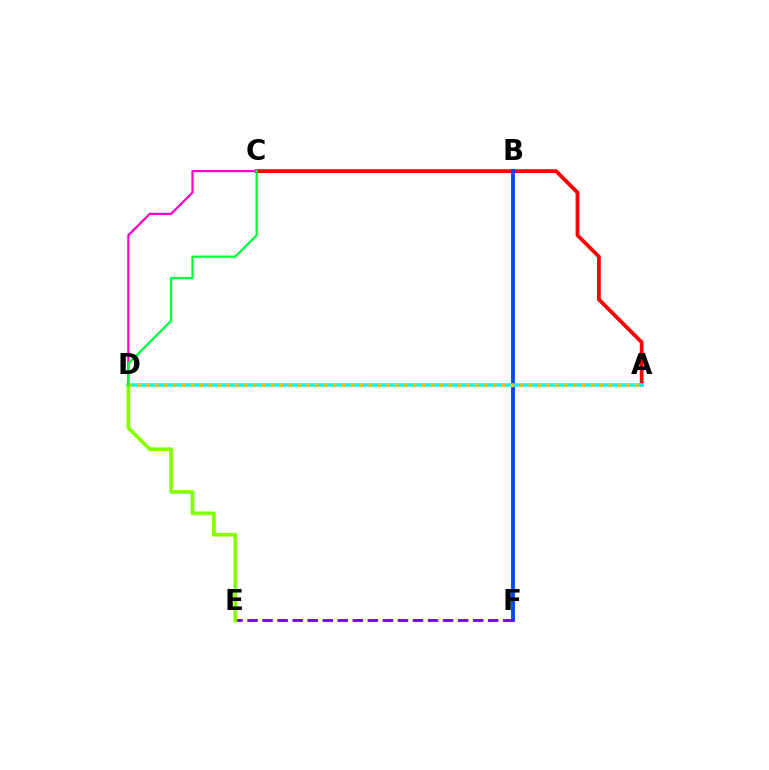{('A', 'C'): [{'color': '#ff0000', 'line_style': 'solid', 'thickness': 2.72}], ('B', 'F'): [{'color': '#004bff', 'line_style': 'solid', 'thickness': 2.79}], ('C', 'D'): [{'color': '#ff00cf', 'line_style': 'solid', 'thickness': 1.6}, {'color': '#00ff39', 'line_style': 'solid', 'thickness': 1.64}], ('A', 'D'): [{'color': '#00fff6', 'line_style': 'solid', 'thickness': 2.58}, {'color': '#ffbd00', 'line_style': 'dotted', 'thickness': 2.42}], ('E', 'F'): [{'color': '#7200ff', 'line_style': 'dashed', 'thickness': 2.04}], ('D', 'E'): [{'color': '#84ff00', 'line_style': 'solid', 'thickness': 2.67}]}